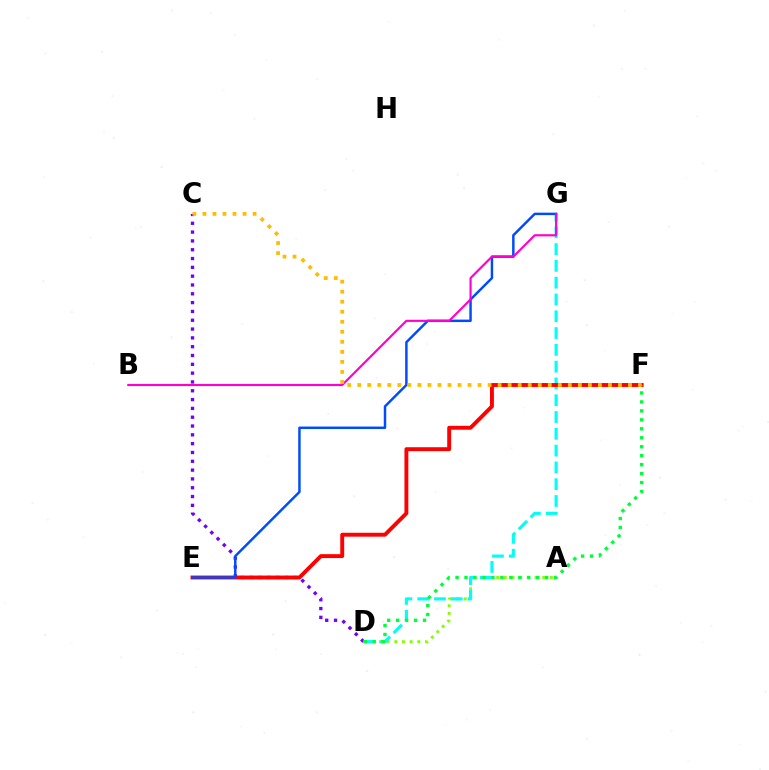{('C', 'D'): [{'color': '#7200ff', 'line_style': 'dotted', 'thickness': 2.4}], ('A', 'D'): [{'color': '#84ff00', 'line_style': 'dotted', 'thickness': 2.09}], ('D', 'G'): [{'color': '#00fff6', 'line_style': 'dashed', 'thickness': 2.28}], ('E', 'F'): [{'color': '#ff0000', 'line_style': 'solid', 'thickness': 2.81}], ('E', 'G'): [{'color': '#004bff', 'line_style': 'solid', 'thickness': 1.77}], ('B', 'G'): [{'color': '#ff00cf', 'line_style': 'solid', 'thickness': 1.55}], ('C', 'F'): [{'color': '#ffbd00', 'line_style': 'dotted', 'thickness': 2.72}], ('D', 'F'): [{'color': '#00ff39', 'line_style': 'dotted', 'thickness': 2.43}]}